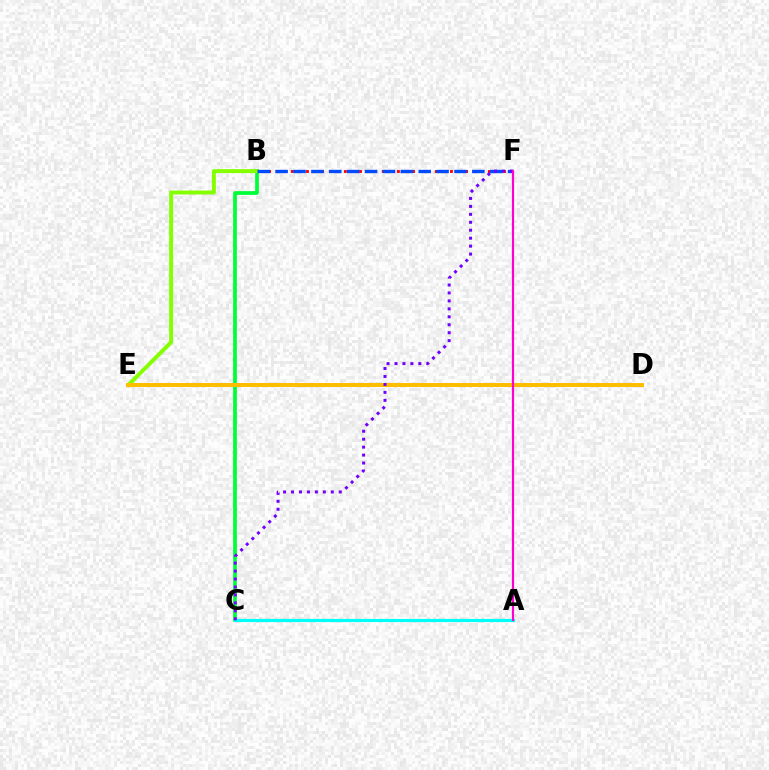{('B', 'C'): [{'color': '#00ff39', 'line_style': 'solid', 'thickness': 2.69}], ('B', 'E'): [{'color': '#84ff00', 'line_style': 'solid', 'thickness': 2.83}], ('B', 'F'): [{'color': '#ff0000', 'line_style': 'dotted', 'thickness': 2.06}, {'color': '#004bff', 'line_style': 'dashed', 'thickness': 2.43}], ('D', 'E'): [{'color': '#ffbd00', 'line_style': 'solid', 'thickness': 2.88}], ('A', 'C'): [{'color': '#00fff6', 'line_style': 'solid', 'thickness': 2.27}], ('C', 'F'): [{'color': '#7200ff', 'line_style': 'dotted', 'thickness': 2.16}], ('A', 'F'): [{'color': '#ff00cf', 'line_style': 'solid', 'thickness': 1.58}]}